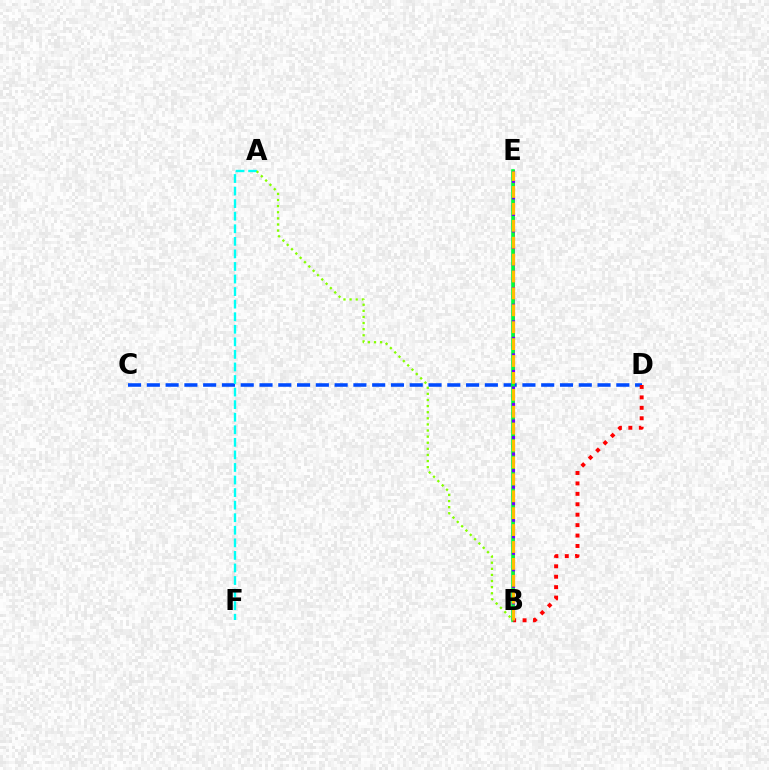{('B', 'E'): [{'color': '#ff00cf', 'line_style': 'solid', 'thickness': 2.19}, {'color': '#00ff39', 'line_style': 'solid', 'thickness': 2.6}, {'color': '#7200ff', 'line_style': 'dotted', 'thickness': 2.25}, {'color': '#ffbd00', 'line_style': 'dashed', 'thickness': 2.3}], ('C', 'D'): [{'color': '#004bff', 'line_style': 'dashed', 'thickness': 2.55}], ('B', 'D'): [{'color': '#ff0000', 'line_style': 'dotted', 'thickness': 2.83}], ('A', 'F'): [{'color': '#00fff6', 'line_style': 'dashed', 'thickness': 1.71}], ('A', 'B'): [{'color': '#84ff00', 'line_style': 'dotted', 'thickness': 1.66}]}